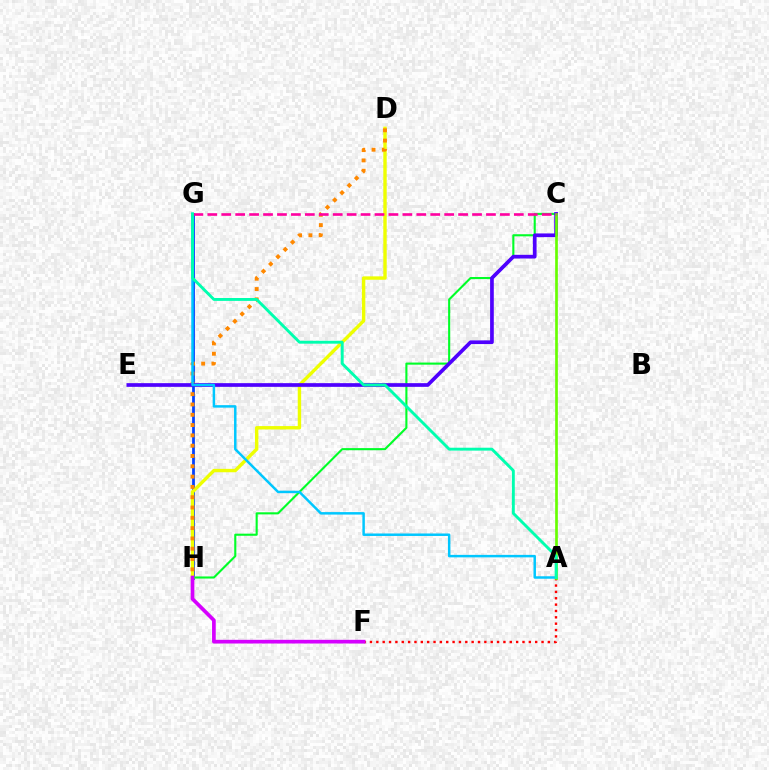{('G', 'H'): [{'color': '#003fff', 'line_style': 'solid', 'thickness': 1.99}], ('C', 'H'): [{'color': '#00ff27', 'line_style': 'solid', 'thickness': 1.52}], ('A', 'F'): [{'color': '#ff0000', 'line_style': 'dotted', 'thickness': 1.73}], ('D', 'H'): [{'color': '#eeff00', 'line_style': 'solid', 'thickness': 2.45}, {'color': '#ff8800', 'line_style': 'dotted', 'thickness': 2.8}], ('C', 'E'): [{'color': '#4f00ff', 'line_style': 'solid', 'thickness': 2.66}], ('A', 'G'): [{'color': '#00c7ff', 'line_style': 'solid', 'thickness': 1.79}, {'color': '#00ffaf', 'line_style': 'solid', 'thickness': 2.08}], ('A', 'C'): [{'color': '#66ff00', 'line_style': 'solid', 'thickness': 1.93}], ('F', 'H'): [{'color': '#d600ff', 'line_style': 'solid', 'thickness': 2.65}], ('C', 'G'): [{'color': '#ff00a0', 'line_style': 'dashed', 'thickness': 1.89}]}